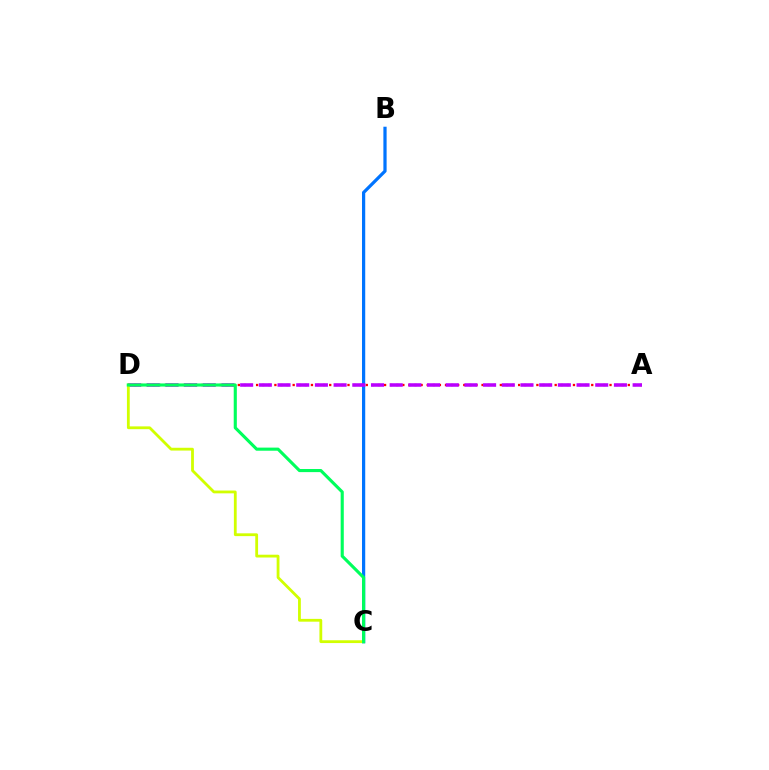{('B', 'C'): [{'color': '#0074ff', 'line_style': 'solid', 'thickness': 2.32}], ('A', 'D'): [{'color': '#ff0000', 'line_style': 'dotted', 'thickness': 1.66}, {'color': '#b900ff', 'line_style': 'dashed', 'thickness': 2.54}], ('C', 'D'): [{'color': '#d1ff00', 'line_style': 'solid', 'thickness': 2.02}, {'color': '#00ff5c', 'line_style': 'solid', 'thickness': 2.24}]}